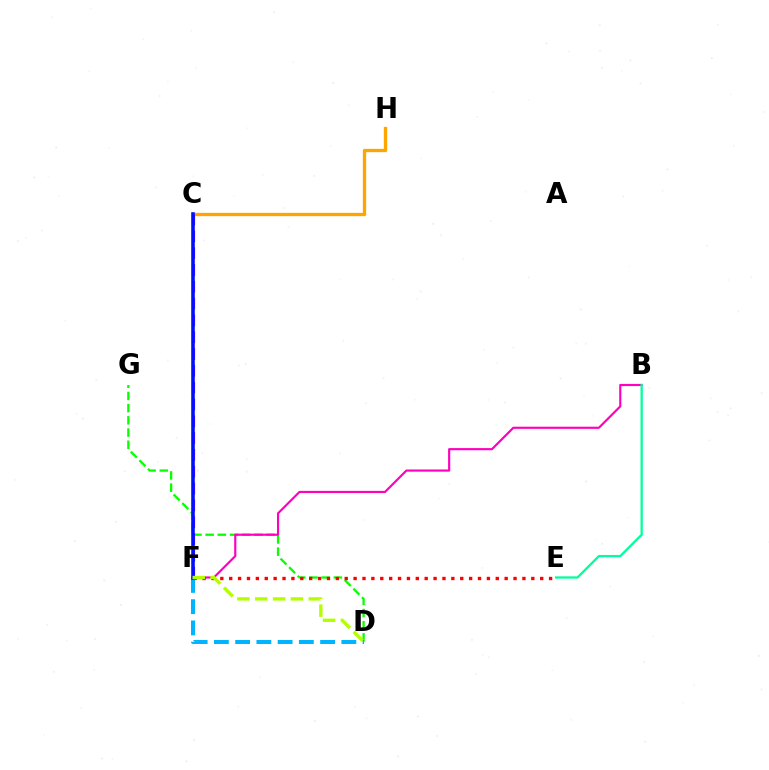{('D', 'G'): [{'color': '#08ff00', 'line_style': 'dashed', 'thickness': 1.66}], ('C', 'H'): [{'color': '#ffa500', 'line_style': 'solid', 'thickness': 2.38}], ('B', 'F'): [{'color': '#ff00bd', 'line_style': 'solid', 'thickness': 1.55}], ('E', 'F'): [{'color': '#ff0000', 'line_style': 'dotted', 'thickness': 2.41}], ('D', 'F'): [{'color': '#00b5ff', 'line_style': 'dashed', 'thickness': 2.89}, {'color': '#b3ff00', 'line_style': 'dashed', 'thickness': 2.42}], ('C', 'F'): [{'color': '#9b00ff', 'line_style': 'dashed', 'thickness': 2.28}, {'color': '#0010ff', 'line_style': 'solid', 'thickness': 2.57}], ('B', 'E'): [{'color': '#00ff9d', 'line_style': 'solid', 'thickness': 1.65}]}